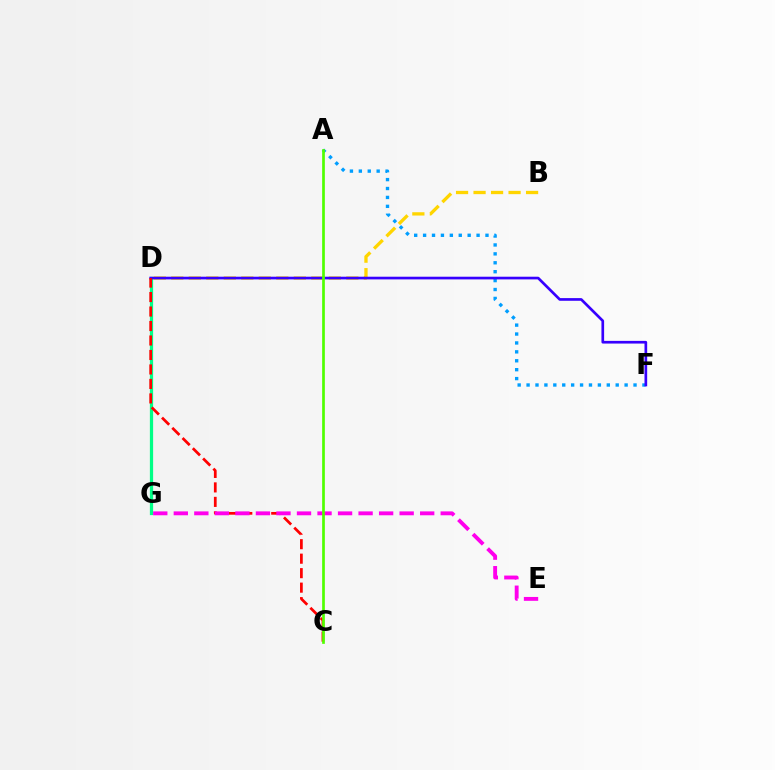{('B', 'D'): [{'color': '#ffd500', 'line_style': 'dashed', 'thickness': 2.38}], ('D', 'G'): [{'color': '#00ff86', 'line_style': 'solid', 'thickness': 2.33}], ('A', 'F'): [{'color': '#009eff', 'line_style': 'dotted', 'thickness': 2.42}], ('D', 'F'): [{'color': '#3700ff', 'line_style': 'solid', 'thickness': 1.93}], ('C', 'D'): [{'color': '#ff0000', 'line_style': 'dashed', 'thickness': 1.97}], ('E', 'G'): [{'color': '#ff00ed', 'line_style': 'dashed', 'thickness': 2.79}], ('A', 'C'): [{'color': '#4fff00', 'line_style': 'solid', 'thickness': 1.94}]}